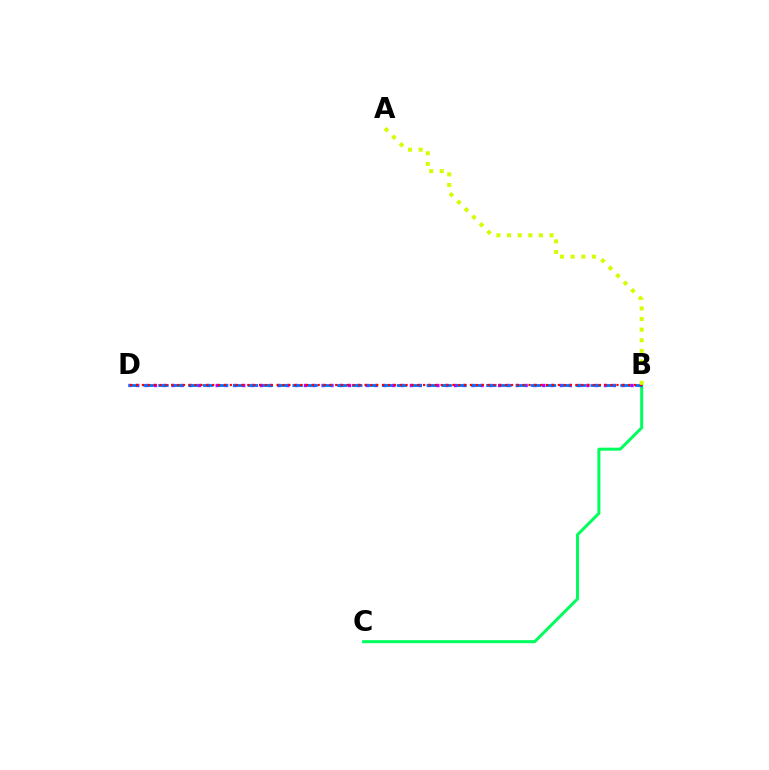{('B', 'C'): [{'color': '#00ff5c', 'line_style': 'solid', 'thickness': 2.16}], ('B', 'D'): [{'color': '#b900ff', 'line_style': 'dotted', 'thickness': 2.4}, {'color': '#0074ff', 'line_style': 'dashed', 'thickness': 2.02}, {'color': '#ff0000', 'line_style': 'dotted', 'thickness': 1.59}], ('A', 'B'): [{'color': '#d1ff00', 'line_style': 'dotted', 'thickness': 2.89}]}